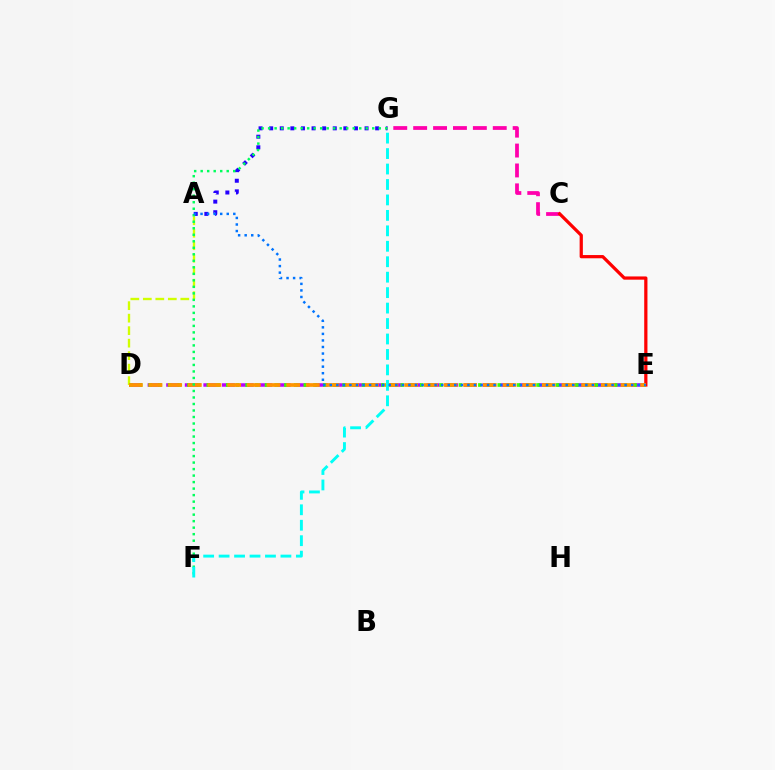{('C', 'G'): [{'color': '#ff00ac', 'line_style': 'dashed', 'thickness': 2.7}], ('D', 'E'): [{'color': '#b900ff', 'line_style': 'dashed', 'thickness': 2.53}, {'color': '#3dff00', 'line_style': 'dotted', 'thickness': 2.63}, {'color': '#ff9400', 'line_style': 'dashed', 'thickness': 2.67}], ('C', 'E'): [{'color': '#ff0000', 'line_style': 'solid', 'thickness': 2.33}], ('A', 'D'): [{'color': '#d1ff00', 'line_style': 'dashed', 'thickness': 1.7}], ('A', 'G'): [{'color': '#2500ff', 'line_style': 'dotted', 'thickness': 2.88}], ('F', 'G'): [{'color': '#00ff5c', 'line_style': 'dotted', 'thickness': 1.77}, {'color': '#00fff6', 'line_style': 'dashed', 'thickness': 2.1}], ('A', 'E'): [{'color': '#0074ff', 'line_style': 'dotted', 'thickness': 1.78}]}